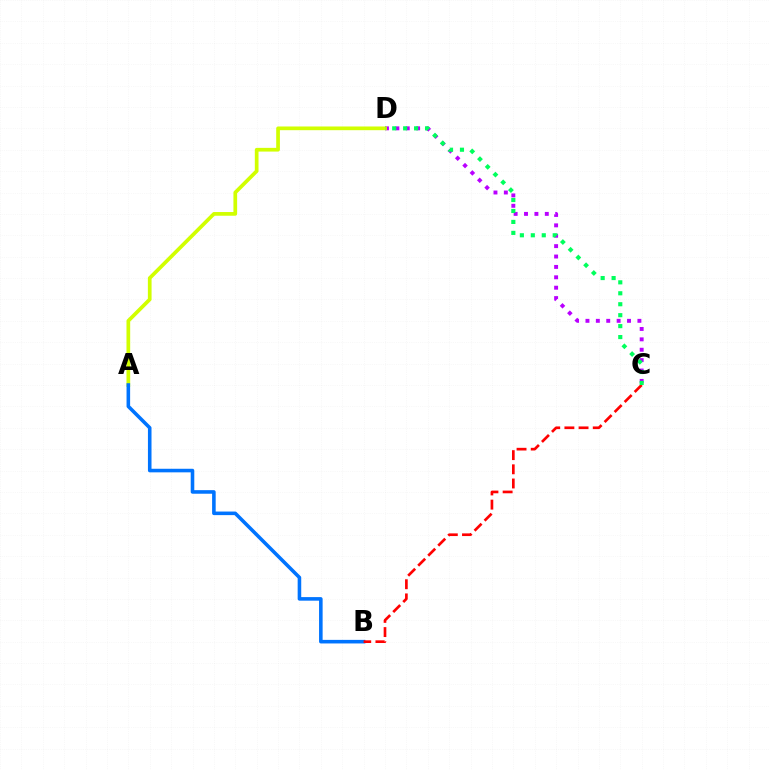{('C', 'D'): [{'color': '#b900ff', 'line_style': 'dotted', 'thickness': 2.82}, {'color': '#00ff5c', 'line_style': 'dotted', 'thickness': 2.97}], ('A', 'D'): [{'color': '#d1ff00', 'line_style': 'solid', 'thickness': 2.67}], ('A', 'B'): [{'color': '#0074ff', 'line_style': 'solid', 'thickness': 2.57}], ('B', 'C'): [{'color': '#ff0000', 'line_style': 'dashed', 'thickness': 1.93}]}